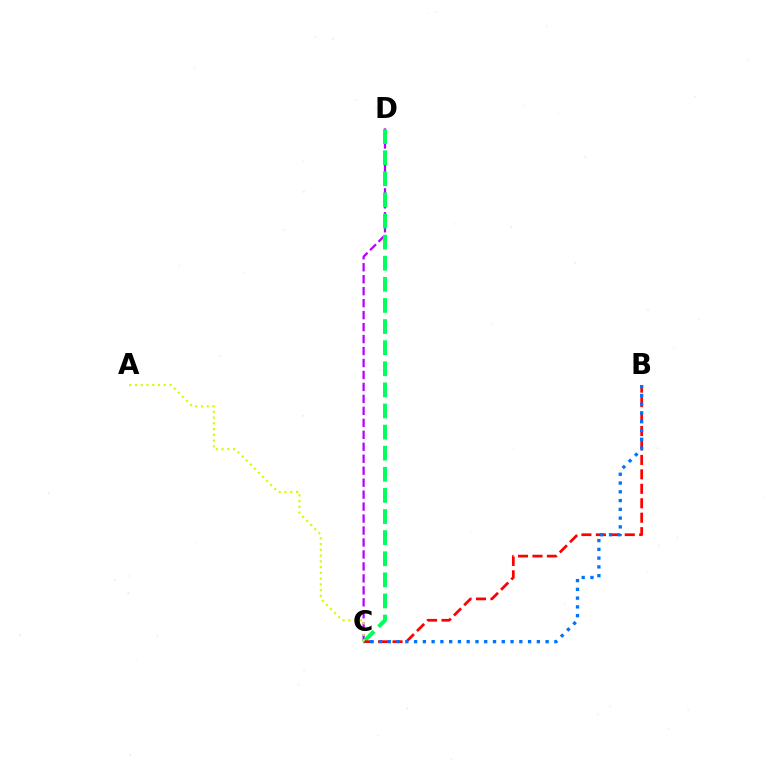{('C', 'D'): [{'color': '#b900ff', 'line_style': 'dashed', 'thickness': 1.63}, {'color': '#00ff5c', 'line_style': 'dashed', 'thickness': 2.87}], ('B', 'C'): [{'color': '#ff0000', 'line_style': 'dashed', 'thickness': 1.96}, {'color': '#0074ff', 'line_style': 'dotted', 'thickness': 2.38}], ('A', 'C'): [{'color': '#d1ff00', 'line_style': 'dotted', 'thickness': 1.57}]}